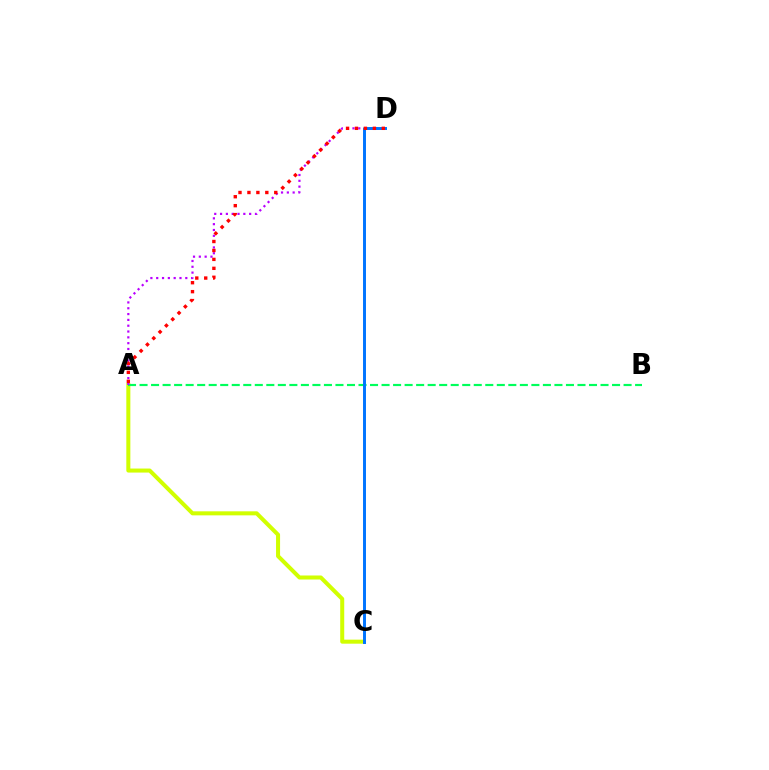{('A', 'C'): [{'color': '#d1ff00', 'line_style': 'solid', 'thickness': 2.9}], ('A', 'B'): [{'color': '#00ff5c', 'line_style': 'dashed', 'thickness': 1.57}], ('A', 'D'): [{'color': '#b900ff', 'line_style': 'dotted', 'thickness': 1.58}, {'color': '#ff0000', 'line_style': 'dotted', 'thickness': 2.43}], ('C', 'D'): [{'color': '#0074ff', 'line_style': 'solid', 'thickness': 2.12}]}